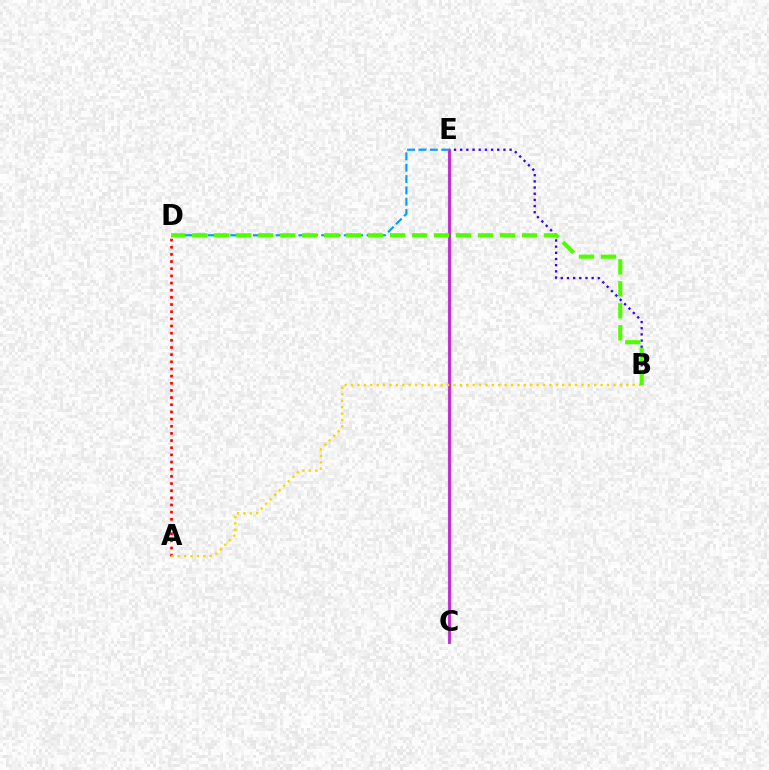{('B', 'E'): [{'color': '#3700ff', 'line_style': 'dotted', 'thickness': 1.68}], ('A', 'D'): [{'color': '#ff0000', 'line_style': 'dotted', 'thickness': 1.95}], ('D', 'E'): [{'color': '#009eff', 'line_style': 'dashed', 'thickness': 1.54}], ('C', 'E'): [{'color': '#00ff86', 'line_style': 'solid', 'thickness': 2.34}, {'color': '#ff00ed', 'line_style': 'solid', 'thickness': 1.84}], ('A', 'B'): [{'color': '#ffd500', 'line_style': 'dotted', 'thickness': 1.74}], ('B', 'D'): [{'color': '#4fff00', 'line_style': 'dashed', 'thickness': 2.99}]}